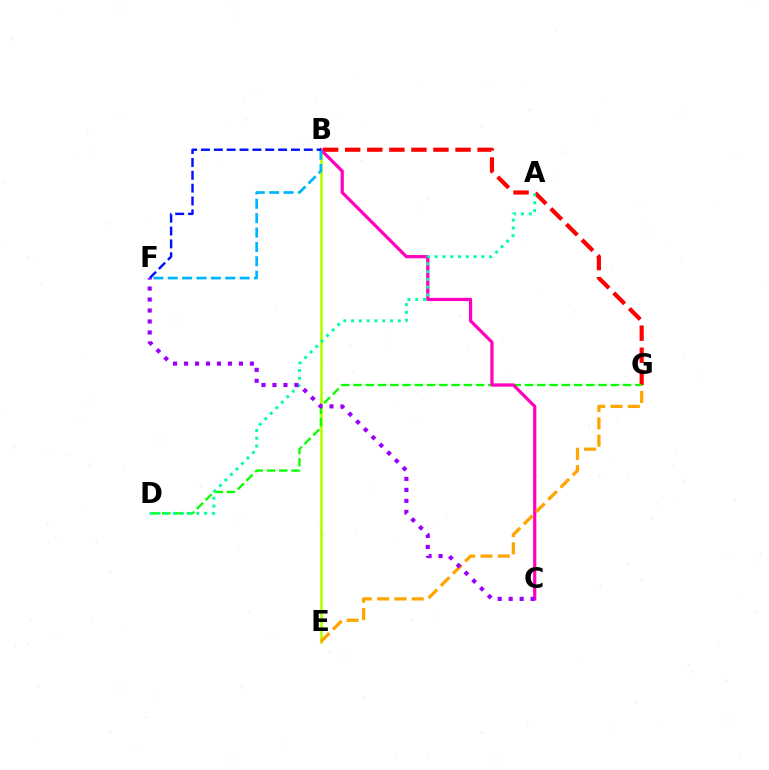{('B', 'E'): [{'color': '#b3ff00', 'line_style': 'solid', 'thickness': 1.93}], ('B', 'G'): [{'color': '#ff0000', 'line_style': 'dashed', 'thickness': 3.0}], ('D', 'G'): [{'color': '#08ff00', 'line_style': 'dashed', 'thickness': 1.66}], ('B', 'C'): [{'color': '#ff00bd', 'line_style': 'solid', 'thickness': 2.31}], ('B', 'F'): [{'color': '#00b5ff', 'line_style': 'dashed', 'thickness': 1.95}, {'color': '#0010ff', 'line_style': 'dashed', 'thickness': 1.75}], ('A', 'D'): [{'color': '#00ff9d', 'line_style': 'dotted', 'thickness': 2.11}], ('E', 'G'): [{'color': '#ffa500', 'line_style': 'dashed', 'thickness': 2.35}], ('C', 'F'): [{'color': '#9b00ff', 'line_style': 'dotted', 'thickness': 2.98}]}